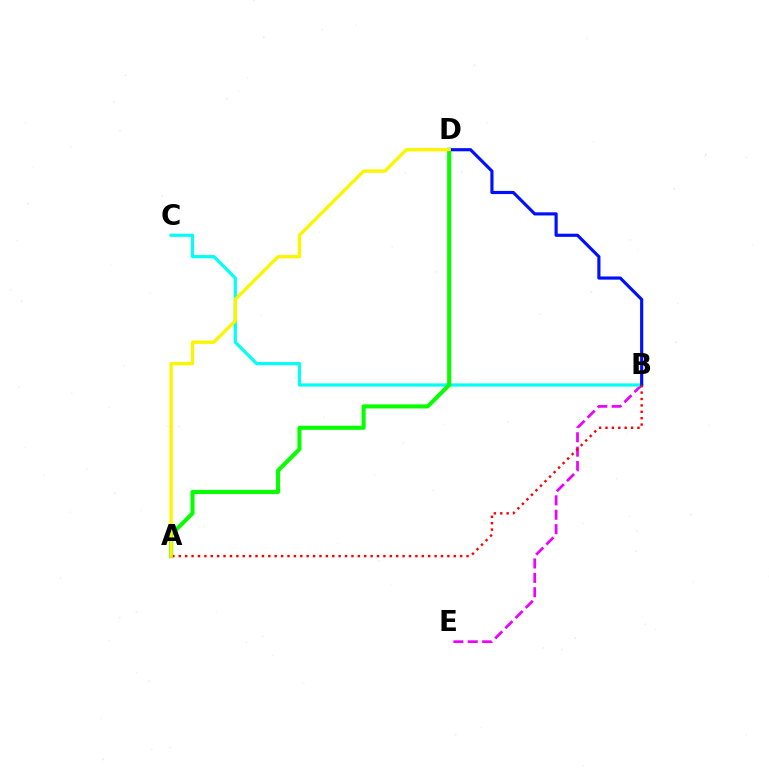{('B', 'E'): [{'color': '#ee00ff', 'line_style': 'dashed', 'thickness': 1.96}], ('B', 'C'): [{'color': '#00fff6', 'line_style': 'solid', 'thickness': 2.29}], ('A', 'D'): [{'color': '#08ff00', 'line_style': 'solid', 'thickness': 2.94}, {'color': '#fcf500', 'line_style': 'solid', 'thickness': 2.41}], ('B', 'D'): [{'color': '#0010ff', 'line_style': 'solid', 'thickness': 2.27}], ('A', 'B'): [{'color': '#ff0000', 'line_style': 'dotted', 'thickness': 1.74}]}